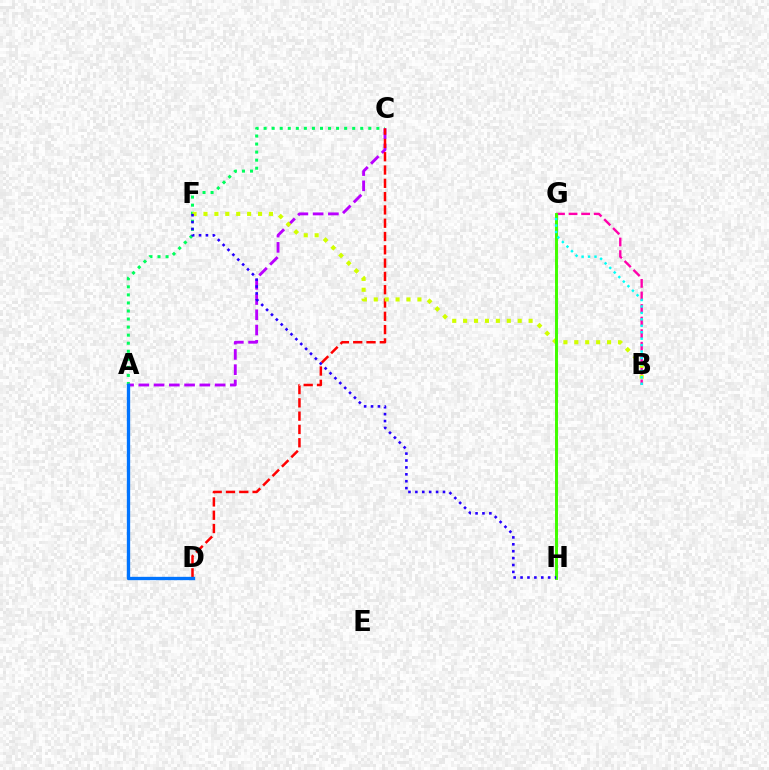{('G', 'H'): [{'color': '#ff9400', 'line_style': 'dashed', 'thickness': 2.02}, {'color': '#3dff00', 'line_style': 'solid', 'thickness': 2.11}], ('A', 'C'): [{'color': '#00ff5c', 'line_style': 'dotted', 'thickness': 2.19}, {'color': '#b900ff', 'line_style': 'dashed', 'thickness': 2.07}], ('B', 'G'): [{'color': '#ff00ac', 'line_style': 'dashed', 'thickness': 1.71}, {'color': '#00fff6', 'line_style': 'dotted', 'thickness': 1.75}], ('C', 'D'): [{'color': '#ff0000', 'line_style': 'dashed', 'thickness': 1.81}], ('B', 'F'): [{'color': '#d1ff00', 'line_style': 'dotted', 'thickness': 2.97}], ('F', 'H'): [{'color': '#2500ff', 'line_style': 'dotted', 'thickness': 1.88}], ('A', 'D'): [{'color': '#0074ff', 'line_style': 'solid', 'thickness': 2.4}]}